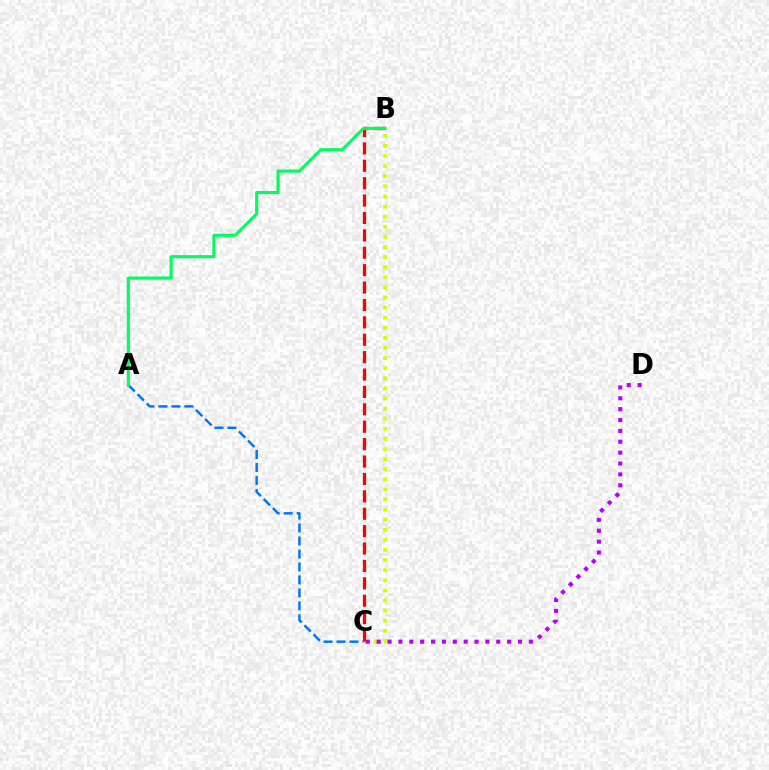{('B', 'C'): [{'color': '#d1ff00', 'line_style': 'dotted', 'thickness': 2.74}, {'color': '#ff0000', 'line_style': 'dashed', 'thickness': 2.36}], ('A', 'C'): [{'color': '#0074ff', 'line_style': 'dashed', 'thickness': 1.76}], ('C', 'D'): [{'color': '#b900ff', 'line_style': 'dotted', 'thickness': 2.95}], ('A', 'B'): [{'color': '#00ff5c', 'line_style': 'solid', 'thickness': 2.23}]}